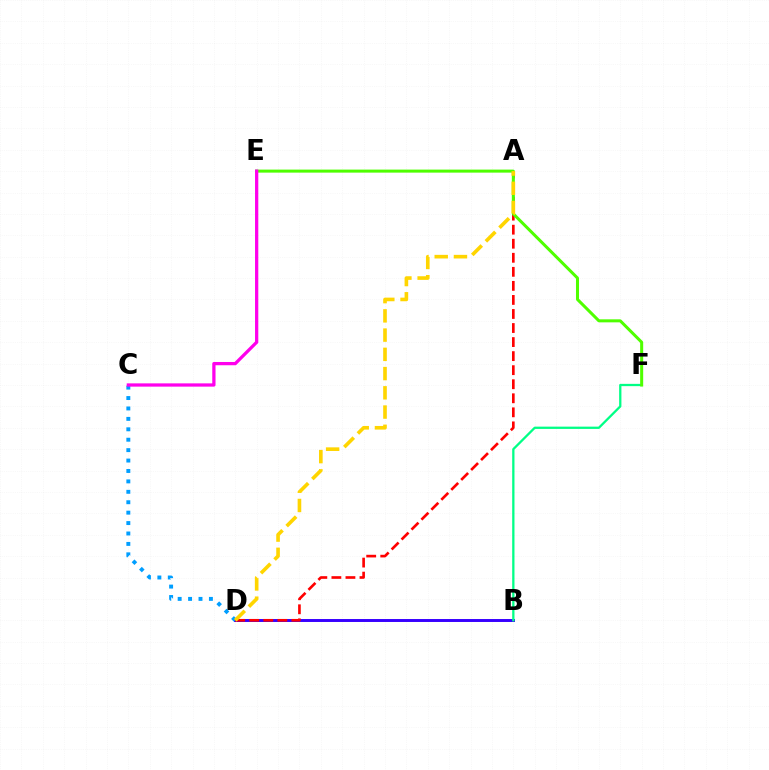{('B', 'D'): [{'color': '#3700ff', 'line_style': 'solid', 'thickness': 2.12}], ('C', 'D'): [{'color': '#009eff', 'line_style': 'dotted', 'thickness': 2.83}], ('A', 'D'): [{'color': '#ff0000', 'line_style': 'dashed', 'thickness': 1.91}, {'color': '#ffd500', 'line_style': 'dashed', 'thickness': 2.61}], ('B', 'F'): [{'color': '#00ff86', 'line_style': 'solid', 'thickness': 1.64}], ('E', 'F'): [{'color': '#4fff00', 'line_style': 'solid', 'thickness': 2.18}], ('C', 'E'): [{'color': '#ff00ed', 'line_style': 'solid', 'thickness': 2.35}]}